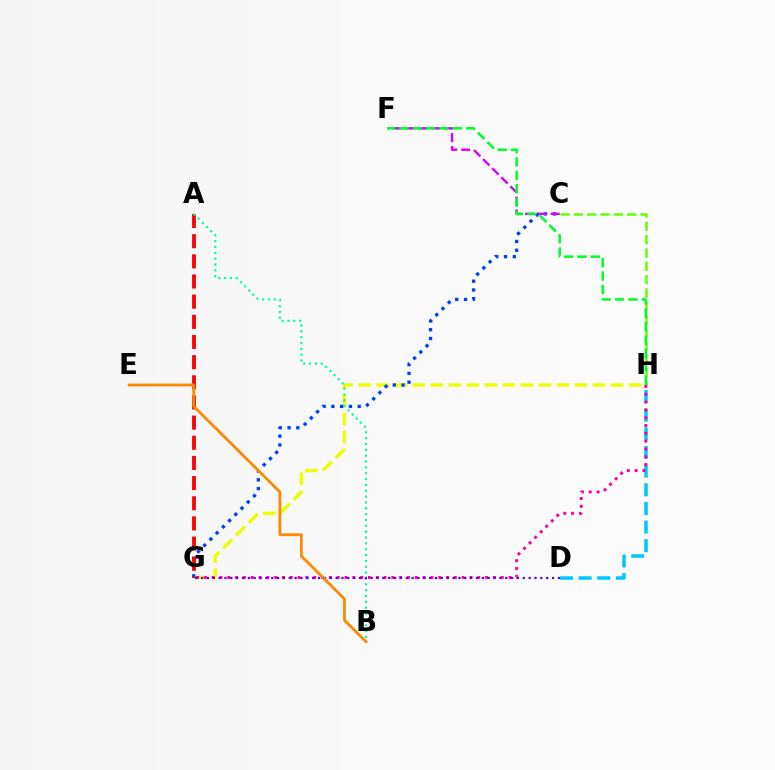{('G', 'H'): [{'color': '#eeff00', 'line_style': 'dashed', 'thickness': 2.45}, {'color': '#ff00a0', 'line_style': 'dotted', 'thickness': 2.12}], ('C', 'G'): [{'color': '#003fff', 'line_style': 'dotted', 'thickness': 2.38}], ('C', 'F'): [{'color': '#d600ff', 'line_style': 'dashed', 'thickness': 1.75}], ('C', 'H'): [{'color': '#66ff00', 'line_style': 'dashed', 'thickness': 1.81}], ('A', 'G'): [{'color': '#ff0000', 'line_style': 'dashed', 'thickness': 2.74}], ('D', 'H'): [{'color': '#00c7ff', 'line_style': 'dashed', 'thickness': 2.53}], ('A', 'B'): [{'color': '#00ffaf', 'line_style': 'dotted', 'thickness': 1.59}], ('D', 'G'): [{'color': '#4f00ff', 'line_style': 'dotted', 'thickness': 1.59}], ('F', 'H'): [{'color': '#00ff27', 'line_style': 'dashed', 'thickness': 1.82}], ('B', 'E'): [{'color': '#ff8800', 'line_style': 'solid', 'thickness': 2.0}]}